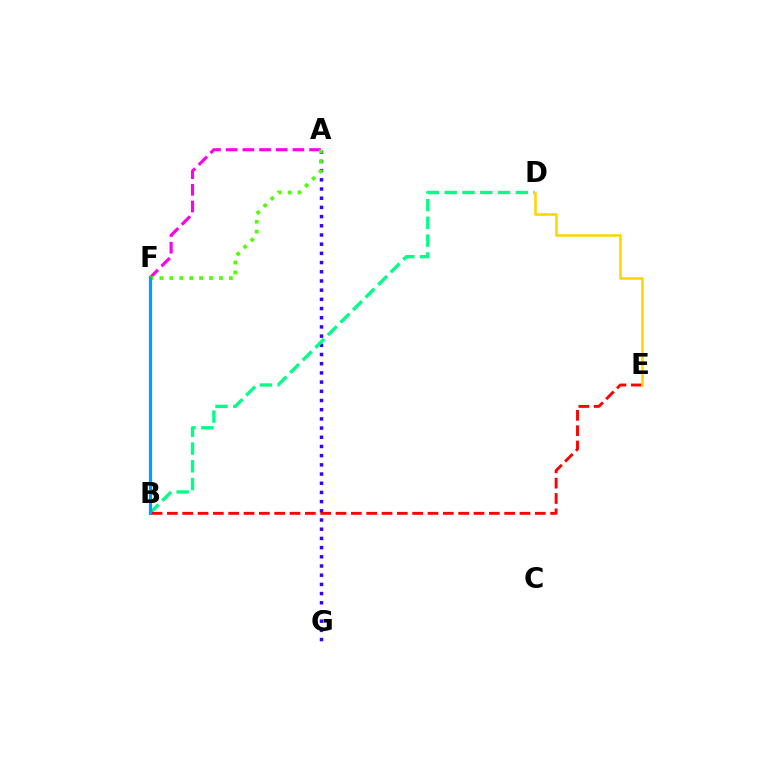{('A', 'G'): [{'color': '#3700ff', 'line_style': 'dotted', 'thickness': 2.5}], ('B', 'D'): [{'color': '#00ff86', 'line_style': 'dashed', 'thickness': 2.41}], ('A', 'F'): [{'color': '#ff00ed', 'line_style': 'dashed', 'thickness': 2.27}, {'color': '#4fff00', 'line_style': 'dotted', 'thickness': 2.7}], ('B', 'E'): [{'color': '#ff0000', 'line_style': 'dashed', 'thickness': 2.08}], ('D', 'E'): [{'color': '#ffd500', 'line_style': 'solid', 'thickness': 1.84}], ('B', 'F'): [{'color': '#009eff', 'line_style': 'solid', 'thickness': 2.3}]}